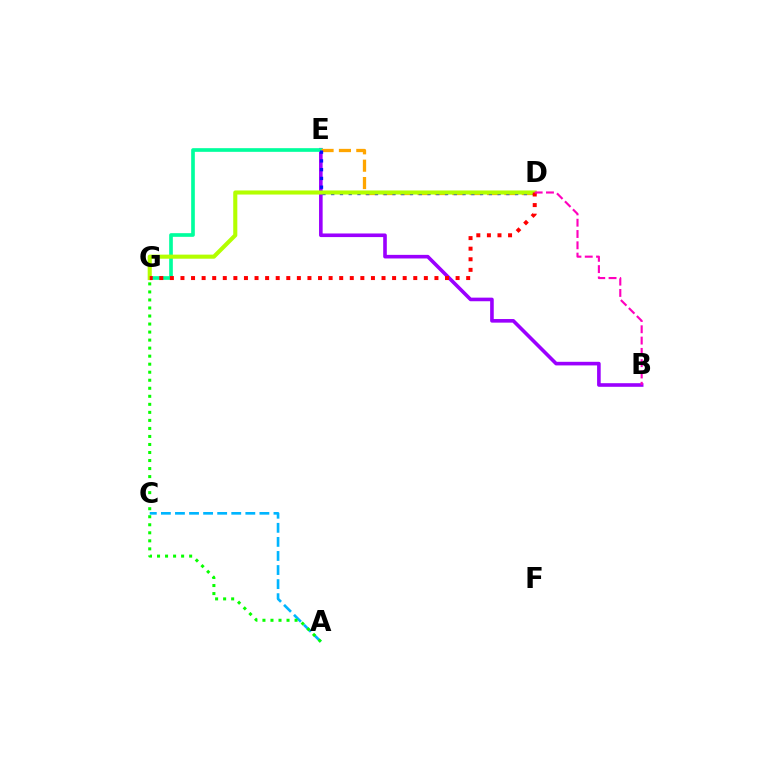{('B', 'E'): [{'color': '#9b00ff', 'line_style': 'solid', 'thickness': 2.6}], ('E', 'G'): [{'color': '#00ff9d', 'line_style': 'solid', 'thickness': 2.64}], ('A', 'C'): [{'color': '#00b5ff', 'line_style': 'dashed', 'thickness': 1.91}], ('D', 'E'): [{'color': '#ffa500', 'line_style': 'dashed', 'thickness': 2.36}, {'color': '#0010ff', 'line_style': 'dotted', 'thickness': 2.38}], ('A', 'G'): [{'color': '#08ff00', 'line_style': 'dotted', 'thickness': 2.18}], ('D', 'G'): [{'color': '#b3ff00', 'line_style': 'solid', 'thickness': 2.94}, {'color': '#ff0000', 'line_style': 'dotted', 'thickness': 2.88}], ('B', 'D'): [{'color': '#ff00bd', 'line_style': 'dashed', 'thickness': 1.54}]}